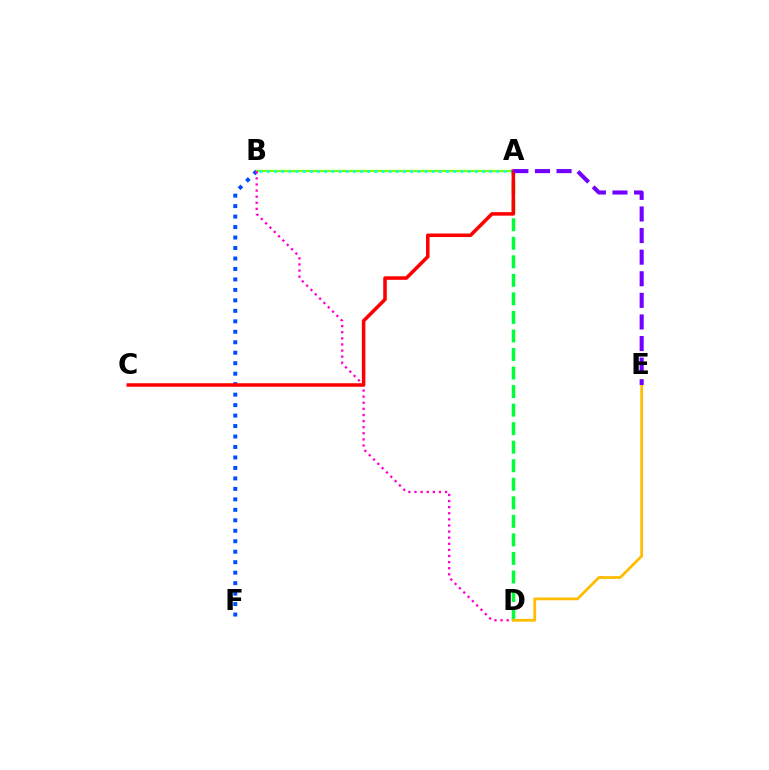{('B', 'F'): [{'color': '#004bff', 'line_style': 'dotted', 'thickness': 2.85}], ('A', 'B'): [{'color': '#84ff00', 'line_style': 'solid', 'thickness': 1.68}, {'color': '#00fff6', 'line_style': 'dotted', 'thickness': 1.95}], ('A', 'D'): [{'color': '#00ff39', 'line_style': 'dashed', 'thickness': 2.52}], ('B', 'D'): [{'color': '#ff00cf', 'line_style': 'dotted', 'thickness': 1.66}], ('D', 'E'): [{'color': '#ffbd00', 'line_style': 'solid', 'thickness': 2.0}], ('A', 'C'): [{'color': '#ff0000', 'line_style': 'solid', 'thickness': 2.54}], ('A', 'E'): [{'color': '#7200ff', 'line_style': 'dashed', 'thickness': 2.93}]}